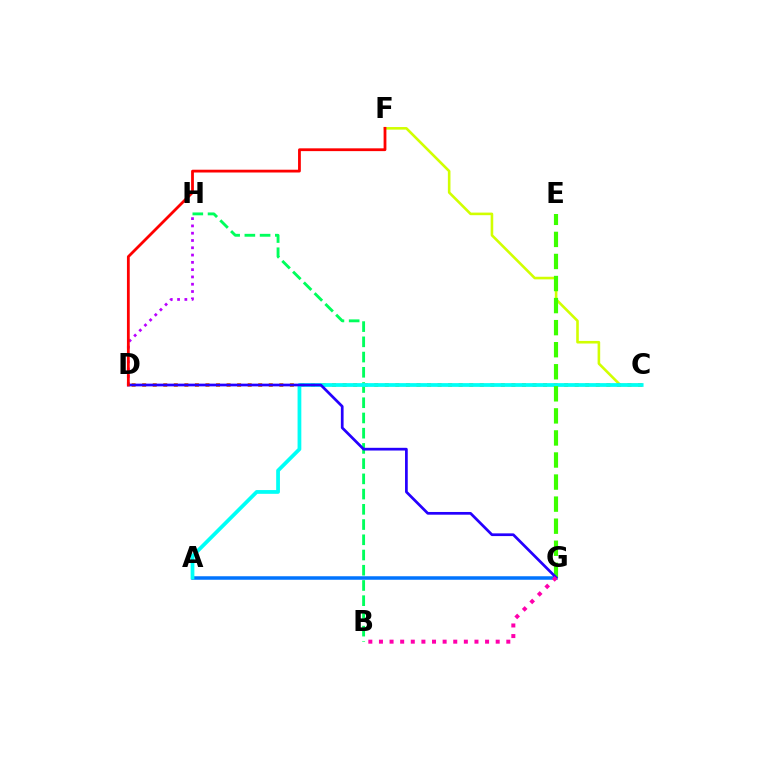{('D', 'H'): [{'color': '#b900ff', 'line_style': 'dotted', 'thickness': 1.98}], ('C', 'F'): [{'color': '#d1ff00', 'line_style': 'solid', 'thickness': 1.87}], ('A', 'G'): [{'color': '#0074ff', 'line_style': 'solid', 'thickness': 2.53}], ('B', 'H'): [{'color': '#00ff5c', 'line_style': 'dashed', 'thickness': 2.07}], ('C', 'D'): [{'color': '#ff9400', 'line_style': 'dotted', 'thickness': 2.87}], ('A', 'C'): [{'color': '#00fff6', 'line_style': 'solid', 'thickness': 2.71}], ('E', 'G'): [{'color': '#3dff00', 'line_style': 'dashed', 'thickness': 3.0}], ('D', 'G'): [{'color': '#2500ff', 'line_style': 'solid', 'thickness': 1.96}], ('B', 'G'): [{'color': '#ff00ac', 'line_style': 'dotted', 'thickness': 2.88}], ('D', 'F'): [{'color': '#ff0000', 'line_style': 'solid', 'thickness': 2.01}]}